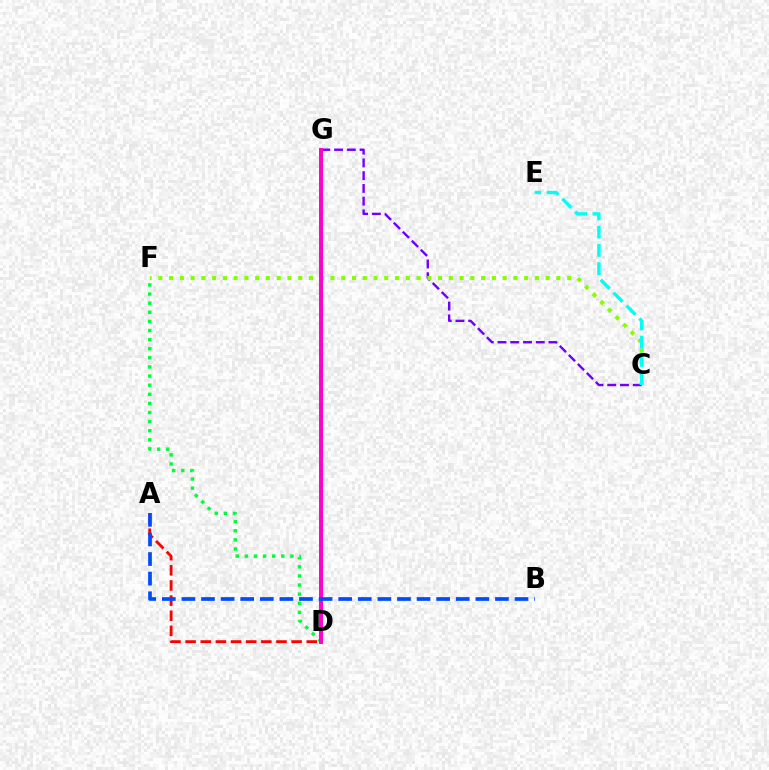{('C', 'G'): [{'color': '#7200ff', 'line_style': 'dashed', 'thickness': 1.73}], ('C', 'F'): [{'color': '#84ff00', 'line_style': 'dotted', 'thickness': 2.92}], ('C', 'E'): [{'color': '#00fff6', 'line_style': 'dashed', 'thickness': 2.48}], ('A', 'D'): [{'color': '#ff0000', 'line_style': 'dashed', 'thickness': 2.06}], ('D', 'G'): [{'color': '#ffbd00', 'line_style': 'solid', 'thickness': 2.22}, {'color': '#ff00cf', 'line_style': 'solid', 'thickness': 2.84}], ('D', 'F'): [{'color': '#00ff39', 'line_style': 'dotted', 'thickness': 2.48}], ('A', 'B'): [{'color': '#004bff', 'line_style': 'dashed', 'thickness': 2.66}]}